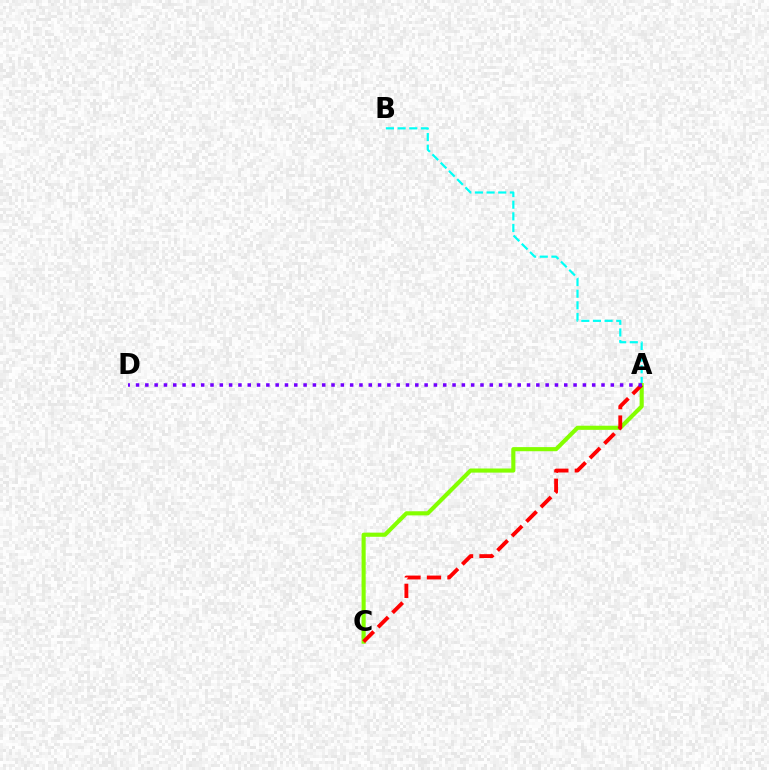{('A', 'B'): [{'color': '#00fff6', 'line_style': 'dashed', 'thickness': 1.58}], ('A', 'C'): [{'color': '#84ff00', 'line_style': 'solid', 'thickness': 2.96}, {'color': '#ff0000', 'line_style': 'dashed', 'thickness': 2.78}], ('A', 'D'): [{'color': '#7200ff', 'line_style': 'dotted', 'thickness': 2.53}]}